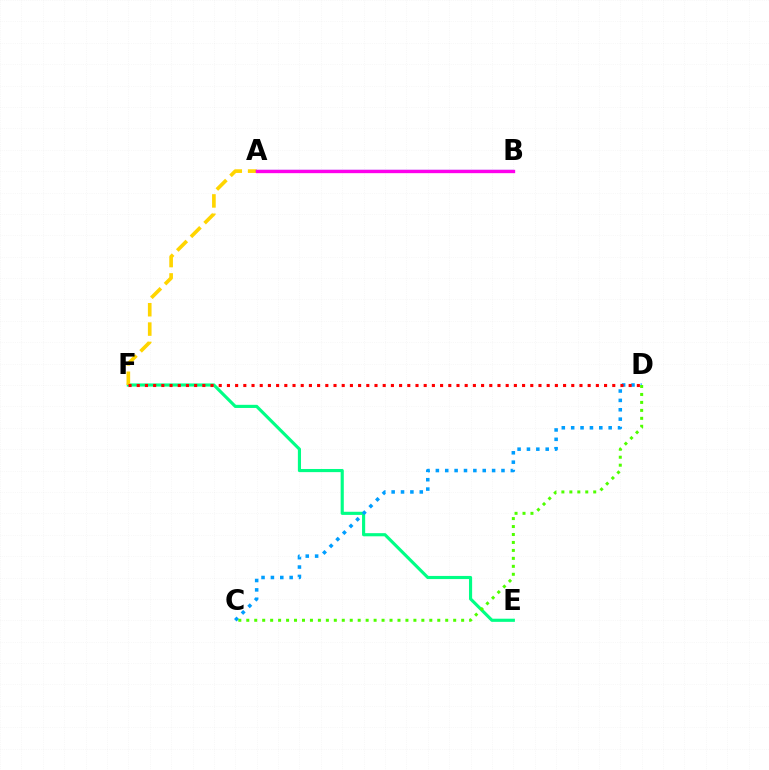{('E', 'F'): [{'color': '#00ff86', 'line_style': 'solid', 'thickness': 2.26}], ('A', 'F'): [{'color': '#ffd500', 'line_style': 'dashed', 'thickness': 2.63}], ('A', 'B'): [{'color': '#3700ff', 'line_style': 'solid', 'thickness': 1.59}, {'color': '#ff00ed', 'line_style': 'solid', 'thickness': 2.4}], ('C', 'D'): [{'color': '#009eff', 'line_style': 'dotted', 'thickness': 2.55}, {'color': '#4fff00', 'line_style': 'dotted', 'thickness': 2.16}], ('D', 'F'): [{'color': '#ff0000', 'line_style': 'dotted', 'thickness': 2.23}]}